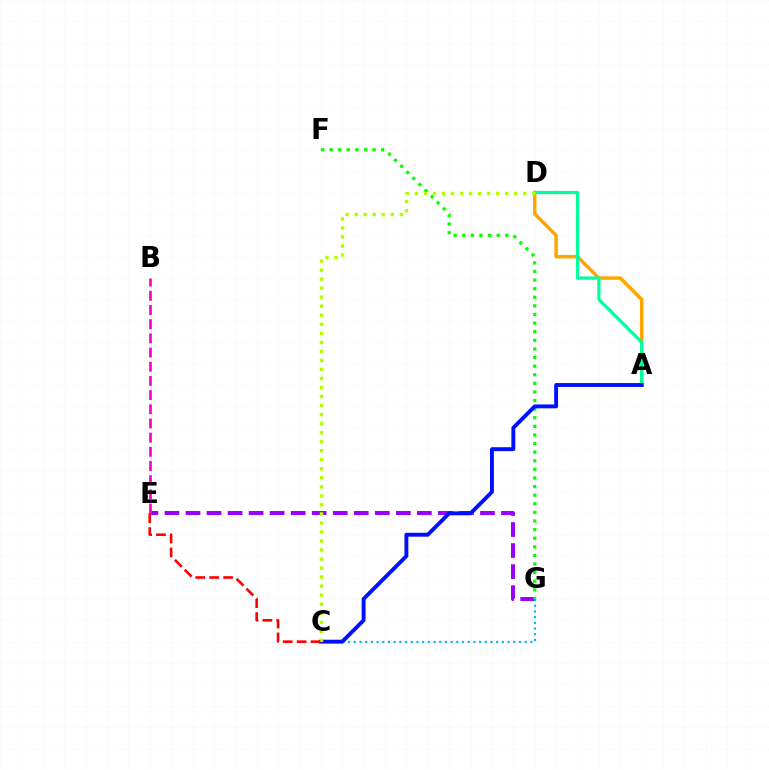{('A', 'D'): [{'color': '#ffa500', 'line_style': 'solid', 'thickness': 2.51}, {'color': '#00ff9d', 'line_style': 'solid', 'thickness': 2.33}], ('E', 'G'): [{'color': '#9b00ff', 'line_style': 'dashed', 'thickness': 2.86}], ('B', 'E'): [{'color': '#ff00bd', 'line_style': 'dashed', 'thickness': 1.93}], ('F', 'G'): [{'color': '#08ff00', 'line_style': 'dotted', 'thickness': 2.34}], ('C', 'G'): [{'color': '#00b5ff', 'line_style': 'dotted', 'thickness': 1.55}], ('A', 'C'): [{'color': '#0010ff', 'line_style': 'solid', 'thickness': 2.81}], ('C', 'D'): [{'color': '#b3ff00', 'line_style': 'dotted', 'thickness': 2.45}], ('C', 'E'): [{'color': '#ff0000', 'line_style': 'dashed', 'thickness': 1.89}]}